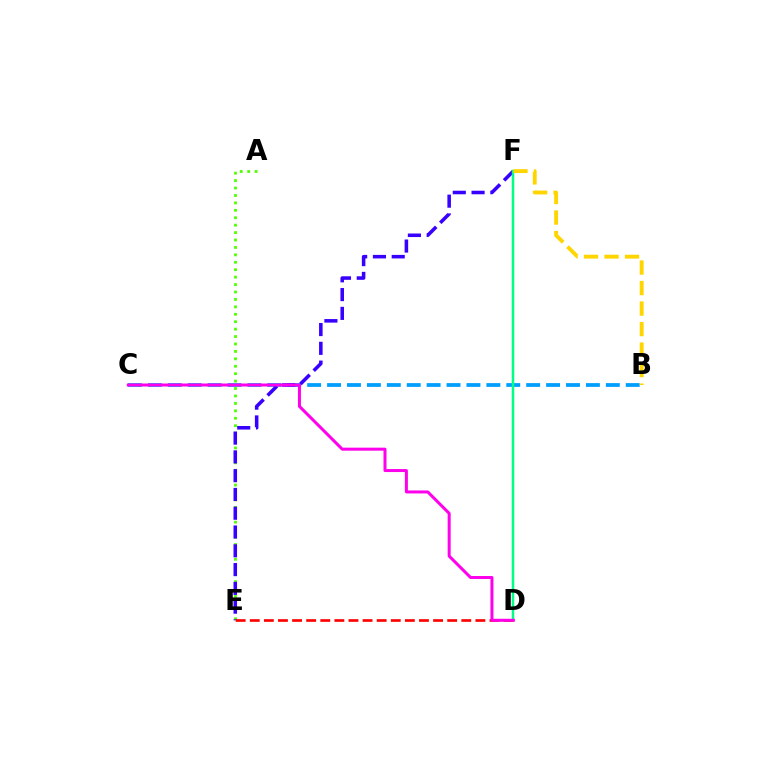{('A', 'E'): [{'color': '#4fff00', 'line_style': 'dotted', 'thickness': 2.02}], ('B', 'C'): [{'color': '#009eff', 'line_style': 'dashed', 'thickness': 2.7}], ('E', 'F'): [{'color': '#3700ff', 'line_style': 'dashed', 'thickness': 2.55}], ('D', 'F'): [{'color': '#00ff86', 'line_style': 'solid', 'thickness': 1.8}], ('D', 'E'): [{'color': '#ff0000', 'line_style': 'dashed', 'thickness': 1.92}], ('C', 'D'): [{'color': '#ff00ed', 'line_style': 'solid', 'thickness': 2.16}], ('B', 'F'): [{'color': '#ffd500', 'line_style': 'dashed', 'thickness': 2.79}]}